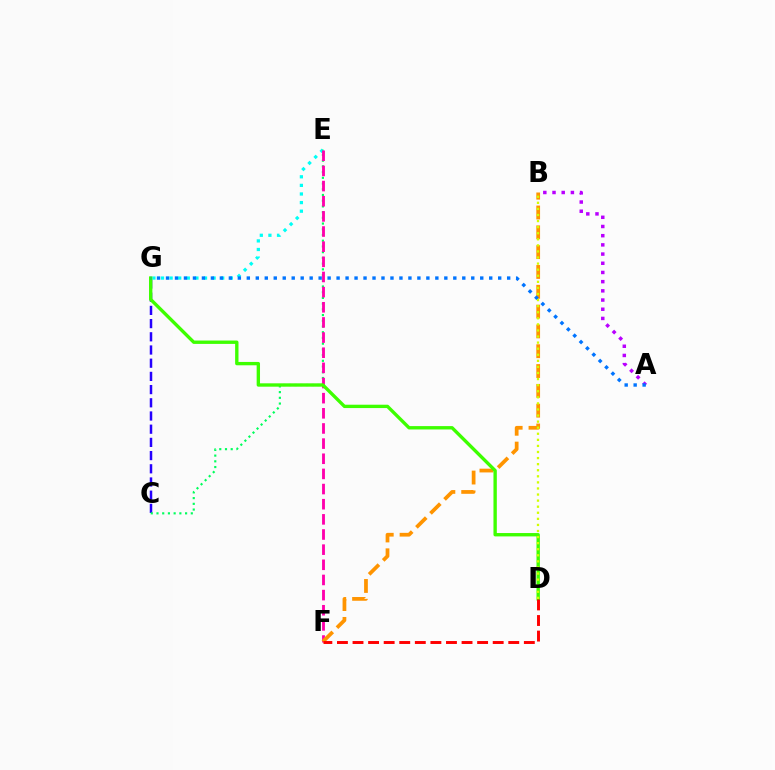{('C', 'G'): [{'color': '#2500ff', 'line_style': 'dashed', 'thickness': 1.79}], ('E', 'G'): [{'color': '#00fff6', 'line_style': 'dotted', 'thickness': 2.34}], ('C', 'E'): [{'color': '#00ff5c', 'line_style': 'dotted', 'thickness': 1.55}], ('E', 'F'): [{'color': '#ff00ac', 'line_style': 'dashed', 'thickness': 2.06}], ('B', 'F'): [{'color': '#ff9400', 'line_style': 'dashed', 'thickness': 2.69}], ('A', 'B'): [{'color': '#b900ff', 'line_style': 'dotted', 'thickness': 2.5}], ('D', 'G'): [{'color': '#3dff00', 'line_style': 'solid', 'thickness': 2.42}], ('D', 'F'): [{'color': '#ff0000', 'line_style': 'dashed', 'thickness': 2.12}], ('A', 'G'): [{'color': '#0074ff', 'line_style': 'dotted', 'thickness': 2.44}], ('B', 'D'): [{'color': '#d1ff00', 'line_style': 'dotted', 'thickness': 1.65}]}